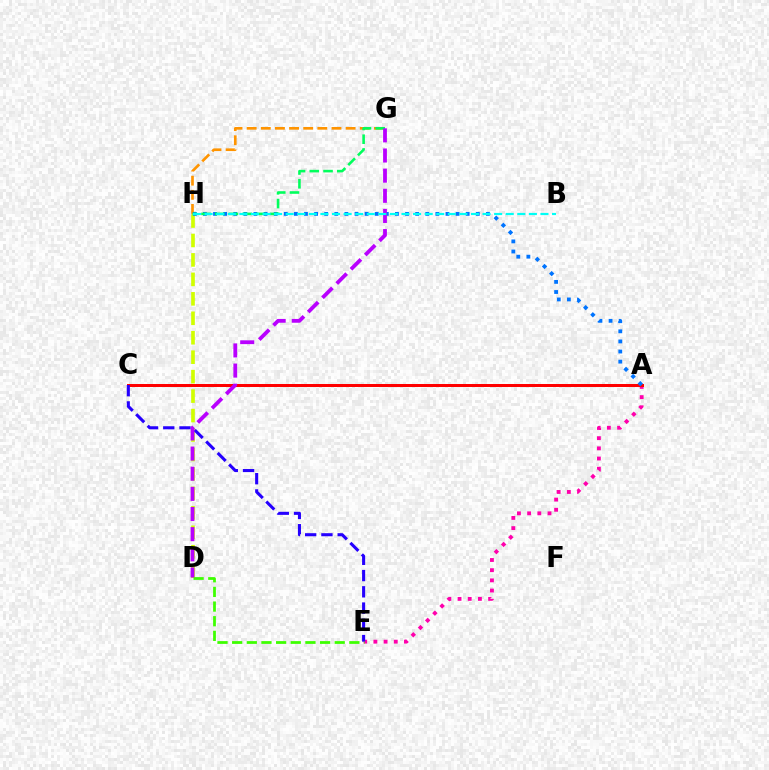{('G', 'H'): [{'color': '#ff9400', 'line_style': 'dashed', 'thickness': 1.92}, {'color': '#00ff5c', 'line_style': 'dashed', 'thickness': 1.87}], ('A', 'E'): [{'color': '#ff00ac', 'line_style': 'dotted', 'thickness': 2.77}], ('D', 'H'): [{'color': '#d1ff00', 'line_style': 'dashed', 'thickness': 2.64}], ('A', 'C'): [{'color': '#ff0000', 'line_style': 'solid', 'thickness': 2.16}], ('C', 'E'): [{'color': '#2500ff', 'line_style': 'dashed', 'thickness': 2.21}], ('D', 'E'): [{'color': '#3dff00', 'line_style': 'dashed', 'thickness': 1.99}], ('A', 'H'): [{'color': '#0074ff', 'line_style': 'dotted', 'thickness': 2.75}], ('D', 'G'): [{'color': '#b900ff', 'line_style': 'dashed', 'thickness': 2.74}], ('B', 'H'): [{'color': '#00fff6', 'line_style': 'dashed', 'thickness': 1.57}]}